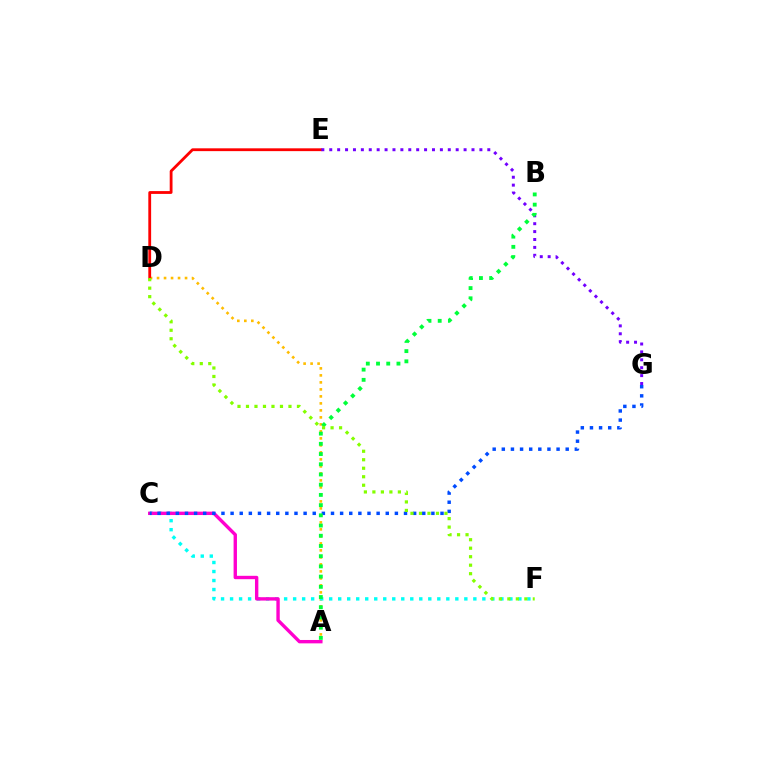{('A', 'D'): [{'color': '#ffbd00', 'line_style': 'dotted', 'thickness': 1.9}], ('C', 'F'): [{'color': '#00fff6', 'line_style': 'dotted', 'thickness': 2.45}], ('D', 'E'): [{'color': '#ff0000', 'line_style': 'solid', 'thickness': 2.02}], ('E', 'G'): [{'color': '#7200ff', 'line_style': 'dotted', 'thickness': 2.15}], ('A', 'C'): [{'color': '#ff00cf', 'line_style': 'solid', 'thickness': 2.43}], ('C', 'G'): [{'color': '#004bff', 'line_style': 'dotted', 'thickness': 2.48}], ('A', 'B'): [{'color': '#00ff39', 'line_style': 'dotted', 'thickness': 2.78}], ('D', 'F'): [{'color': '#84ff00', 'line_style': 'dotted', 'thickness': 2.31}]}